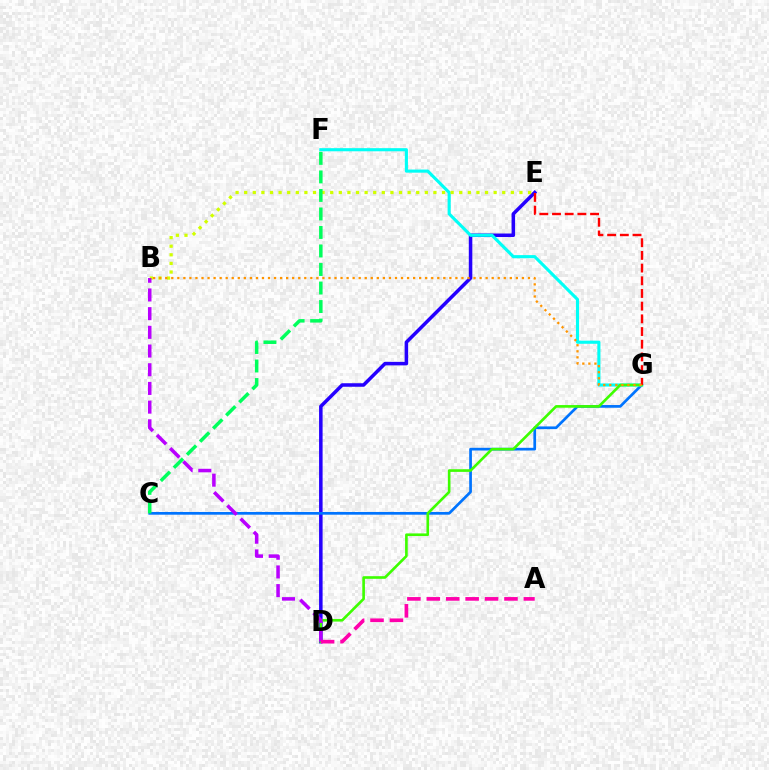{('D', 'E'): [{'color': '#2500ff', 'line_style': 'solid', 'thickness': 2.54}], ('C', 'G'): [{'color': '#0074ff', 'line_style': 'solid', 'thickness': 1.95}], ('F', 'G'): [{'color': '#00fff6', 'line_style': 'solid', 'thickness': 2.24}], ('D', 'G'): [{'color': '#3dff00', 'line_style': 'solid', 'thickness': 1.9}], ('B', 'E'): [{'color': '#d1ff00', 'line_style': 'dotted', 'thickness': 2.34}], ('E', 'G'): [{'color': '#ff0000', 'line_style': 'dashed', 'thickness': 1.72}], ('B', 'G'): [{'color': '#ff9400', 'line_style': 'dotted', 'thickness': 1.64}], ('C', 'F'): [{'color': '#00ff5c', 'line_style': 'dashed', 'thickness': 2.52}], ('B', 'D'): [{'color': '#b900ff', 'line_style': 'dashed', 'thickness': 2.54}], ('A', 'D'): [{'color': '#ff00ac', 'line_style': 'dashed', 'thickness': 2.64}]}